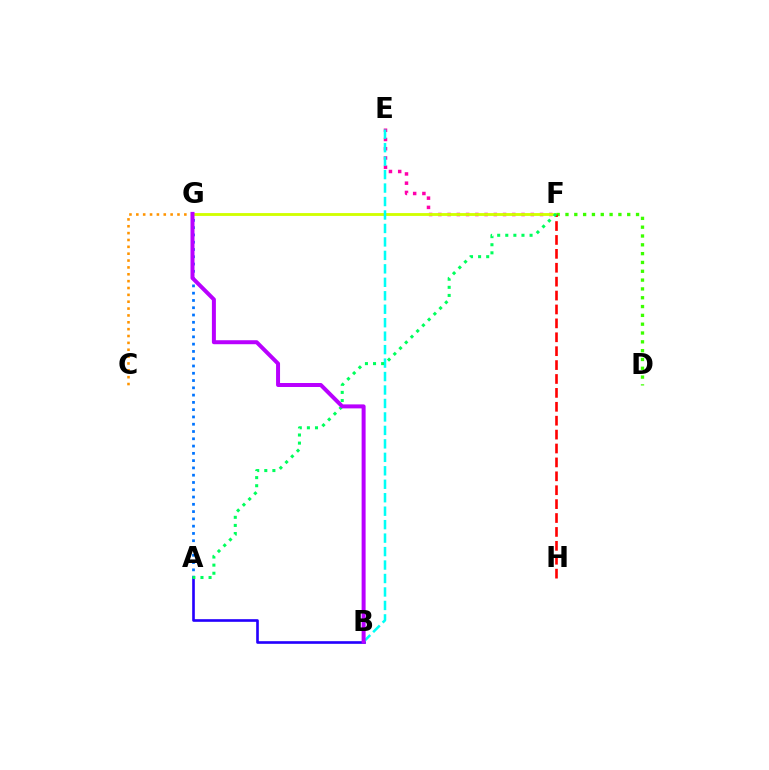{('A', 'B'): [{'color': '#2500ff', 'line_style': 'solid', 'thickness': 1.9}], ('A', 'G'): [{'color': '#0074ff', 'line_style': 'dotted', 'thickness': 1.98}], ('E', 'F'): [{'color': '#ff00ac', 'line_style': 'dotted', 'thickness': 2.51}], ('F', 'G'): [{'color': '#d1ff00', 'line_style': 'solid', 'thickness': 2.05}], ('B', 'E'): [{'color': '#00fff6', 'line_style': 'dashed', 'thickness': 1.83}], ('D', 'F'): [{'color': '#3dff00', 'line_style': 'dotted', 'thickness': 2.4}], ('F', 'H'): [{'color': '#ff0000', 'line_style': 'dashed', 'thickness': 1.89}], ('A', 'F'): [{'color': '#00ff5c', 'line_style': 'dotted', 'thickness': 2.2}], ('C', 'G'): [{'color': '#ff9400', 'line_style': 'dotted', 'thickness': 1.86}], ('B', 'G'): [{'color': '#b900ff', 'line_style': 'solid', 'thickness': 2.87}]}